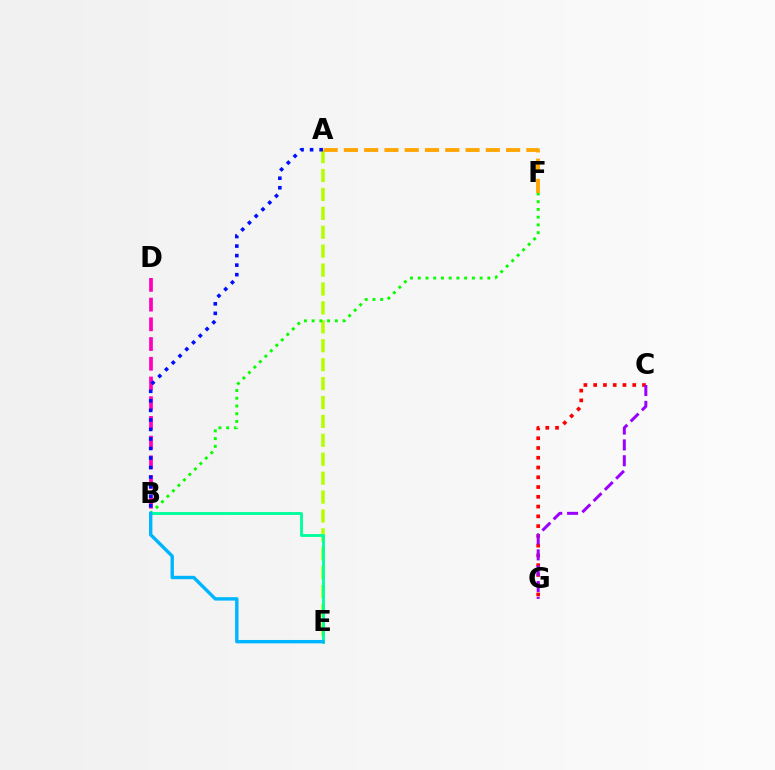{('C', 'G'): [{'color': '#ff0000', 'line_style': 'dotted', 'thickness': 2.65}, {'color': '#9b00ff', 'line_style': 'dashed', 'thickness': 2.15}], ('A', 'E'): [{'color': '#b3ff00', 'line_style': 'dashed', 'thickness': 2.57}], ('B', 'F'): [{'color': '#08ff00', 'line_style': 'dotted', 'thickness': 2.1}], ('B', 'E'): [{'color': '#00ff9d', 'line_style': 'solid', 'thickness': 2.06}, {'color': '#00b5ff', 'line_style': 'solid', 'thickness': 2.44}], ('B', 'D'): [{'color': '#ff00bd', 'line_style': 'dashed', 'thickness': 2.68}], ('A', 'B'): [{'color': '#0010ff', 'line_style': 'dotted', 'thickness': 2.59}], ('A', 'F'): [{'color': '#ffa500', 'line_style': 'dashed', 'thickness': 2.75}]}